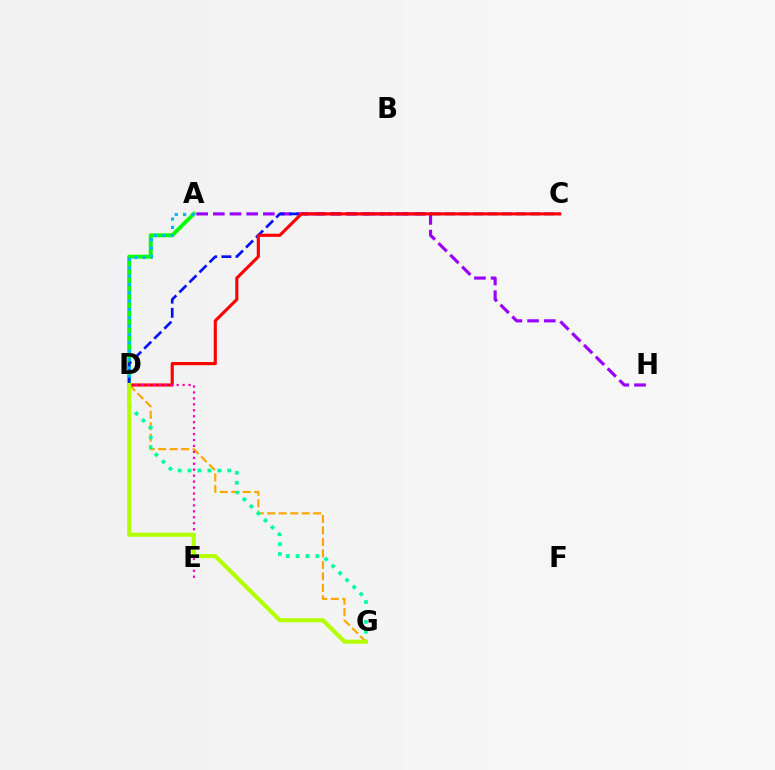{('A', 'D'): [{'color': '#08ff00', 'line_style': 'solid', 'thickness': 2.8}, {'color': '#00b5ff', 'line_style': 'dotted', 'thickness': 2.26}], ('A', 'H'): [{'color': '#9b00ff', 'line_style': 'dashed', 'thickness': 2.27}], ('C', 'D'): [{'color': '#0010ff', 'line_style': 'dashed', 'thickness': 1.93}, {'color': '#ff0000', 'line_style': 'solid', 'thickness': 2.25}], ('D', 'G'): [{'color': '#ffa500', 'line_style': 'dashed', 'thickness': 1.56}, {'color': '#00ff9d', 'line_style': 'dotted', 'thickness': 2.69}, {'color': '#b3ff00', 'line_style': 'solid', 'thickness': 2.95}], ('D', 'E'): [{'color': '#ff00bd', 'line_style': 'dotted', 'thickness': 1.62}]}